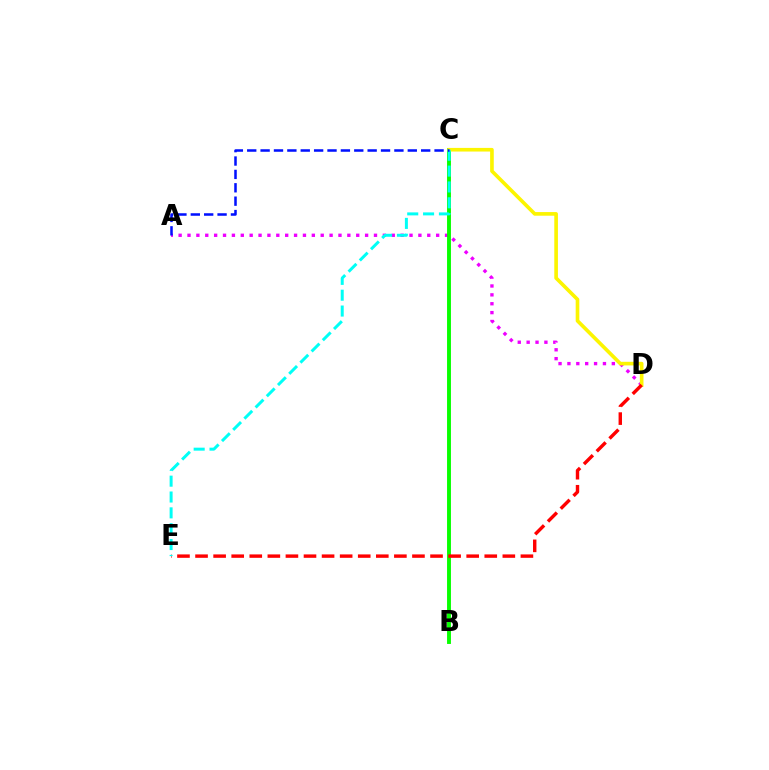{('A', 'D'): [{'color': '#ee00ff', 'line_style': 'dotted', 'thickness': 2.41}], ('B', 'C'): [{'color': '#08ff00', 'line_style': 'solid', 'thickness': 2.8}], ('C', 'D'): [{'color': '#fcf500', 'line_style': 'solid', 'thickness': 2.62}], ('D', 'E'): [{'color': '#ff0000', 'line_style': 'dashed', 'thickness': 2.46}], ('C', 'E'): [{'color': '#00fff6', 'line_style': 'dashed', 'thickness': 2.15}], ('A', 'C'): [{'color': '#0010ff', 'line_style': 'dashed', 'thickness': 1.82}]}